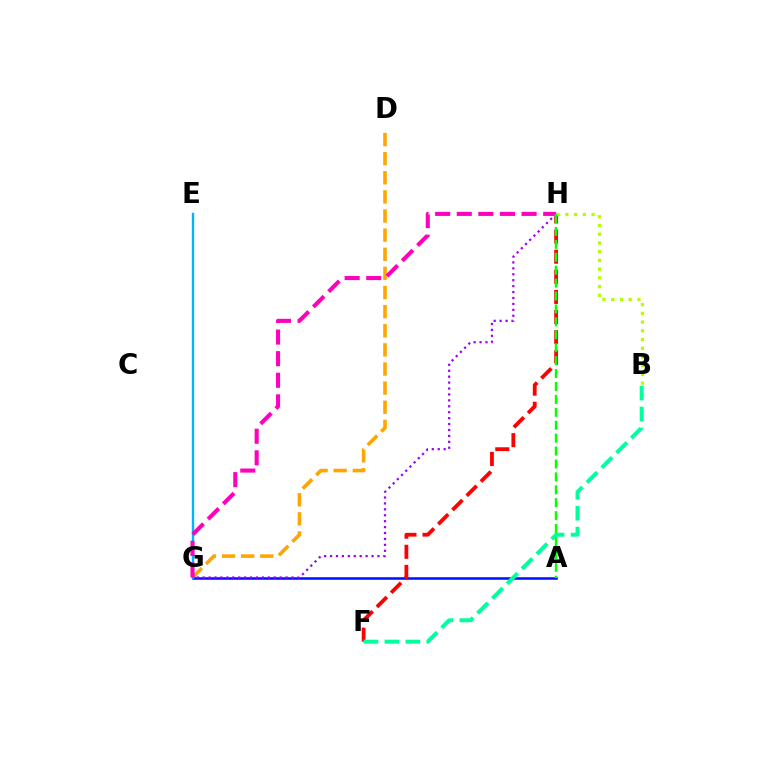{('D', 'G'): [{'color': '#ffa500', 'line_style': 'dashed', 'thickness': 2.6}], ('A', 'G'): [{'color': '#0010ff', 'line_style': 'solid', 'thickness': 1.83}], ('F', 'H'): [{'color': '#ff0000', 'line_style': 'dashed', 'thickness': 2.73}], ('B', 'F'): [{'color': '#00ff9d', 'line_style': 'dashed', 'thickness': 2.85}], ('B', 'H'): [{'color': '#b3ff00', 'line_style': 'dotted', 'thickness': 2.37}], ('E', 'G'): [{'color': '#00b5ff', 'line_style': 'solid', 'thickness': 1.72}], ('G', 'H'): [{'color': '#9b00ff', 'line_style': 'dotted', 'thickness': 1.61}, {'color': '#ff00bd', 'line_style': 'dashed', 'thickness': 2.94}], ('A', 'H'): [{'color': '#08ff00', 'line_style': 'dashed', 'thickness': 1.76}]}